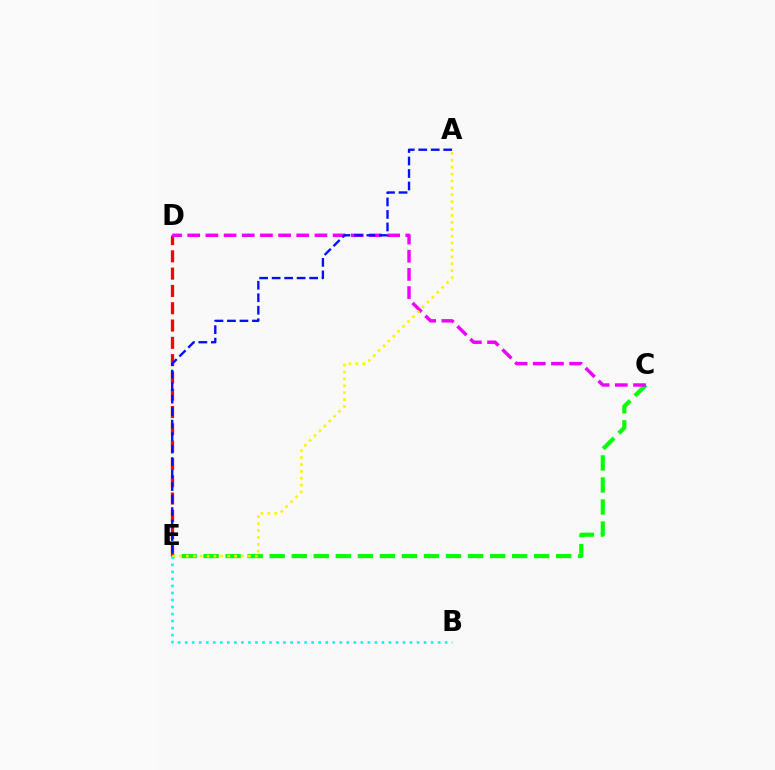{('C', 'E'): [{'color': '#08ff00', 'line_style': 'dashed', 'thickness': 2.99}], ('D', 'E'): [{'color': '#ff0000', 'line_style': 'dashed', 'thickness': 2.35}], ('C', 'D'): [{'color': '#ee00ff', 'line_style': 'dashed', 'thickness': 2.47}], ('A', 'E'): [{'color': '#fcf500', 'line_style': 'dotted', 'thickness': 1.87}, {'color': '#0010ff', 'line_style': 'dashed', 'thickness': 1.7}], ('B', 'E'): [{'color': '#00fff6', 'line_style': 'dotted', 'thickness': 1.91}]}